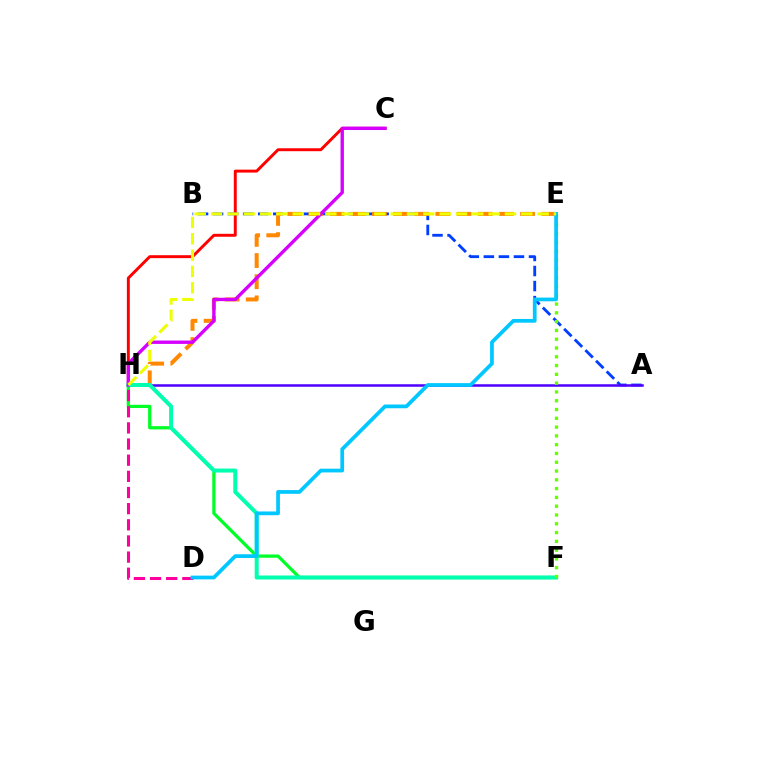{('C', 'H'): [{'color': '#ff0000', 'line_style': 'solid', 'thickness': 2.11}, {'color': '#d600ff', 'line_style': 'solid', 'thickness': 2.43}], ('A', 'B'): [{'color': '#003fff', 'line_style': 'dashed', 'thickness': 2.04}], ('F', 'H'): [{'color': '#00ff27', 'line_style': 'solid', 'thickness': 2.33}, {'color': '#00ffaf', 'line_style': 'solid', 'thickness': 2.88}], ('E', 'H'): [{'color': '#ff8800', 'line_style': 'dashed', 'thickness': 2.88}, {'color': '#eeff00', 'line_style': 'dashed', 'thickness': 2.22}], ('A', 'H'): [{'color': '#4f00ff', 'line_style': 'solid', 'thickness': 1.81}], ('E', 'F'): [{'color': '#66ff00', 'line_style': 'dotted', 'thickness': 2.39}], ('D', 'H'): [{'color': '#ff00a0', 'line_style': 'dashed', 'thickness': 2.19}], ('D', 'E'): [{'color': '#00c7ff', 'line_style': 'solid', 'thickness': 2.69}]}